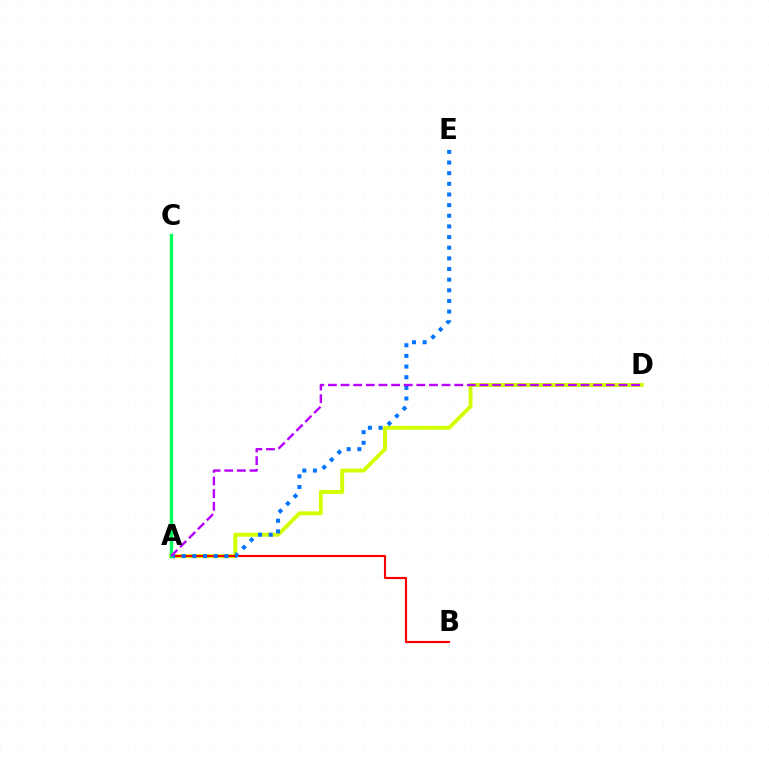{('A', 'D'): [{'color': '#d1ff00', 'line_style': 'solid', 'thickness': 2.8}, {'color': '#b900ff', 'line_style': 'dashed', 'thickness': 1.72}], ('A', 'B'): [{'color': '#ff0000', 'line_style': 'solid', 'thickness': 1.53}], ('A', 'E'): [{'color': '#0074ff', 'line_style': 'dotted', 'thickness': 2.89}], ('A', 'C'): [{'color': '#00ff5c', 'line_style': 'solid', 'thickness': 2.42}]}